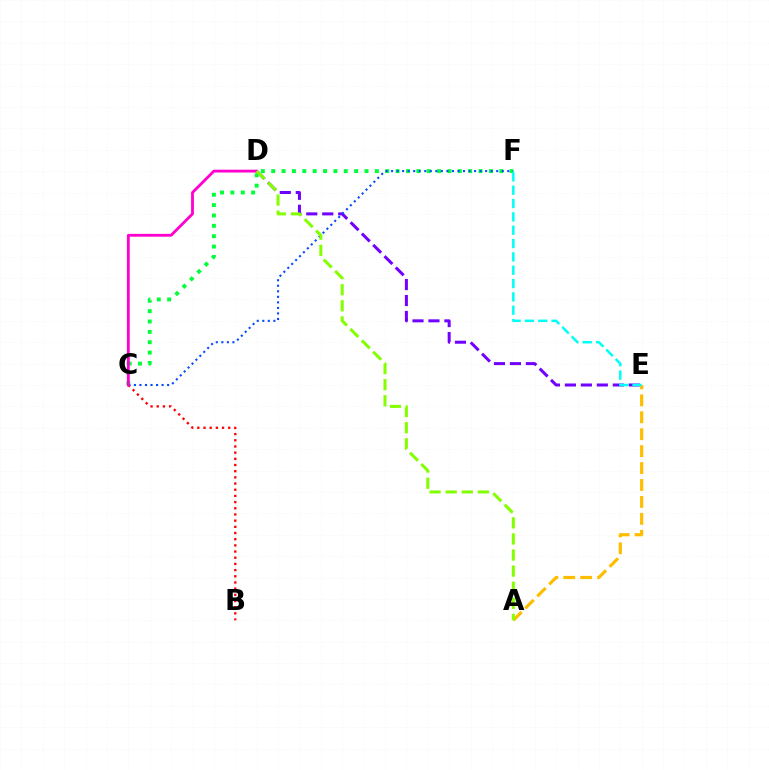{('B', 'C'): [{'color': '#ff0000', 'line_style': 'dotted', 'thickness': 1.68}], ('D', 'E'): [{'color': '#7200ff', 'line_style': 'dashed', 'thickness': 2.17}], ('C', 'F'): [{'color': '#00ff39', 'line_style': 'dotted', 'thickness': 2.82}, {'color': '#004bff', 'line_style': 'dotted', 'thickness': 1.5}], ('A', 'E'): [{'color': '#ffbd00', 'line_style': 'dashed', 'thickness': 2.3}], ('C', 'D'): [{'color': '#ff00cf', 'line_style': 'solid', 'thickness': 2.03}], ('E', 'F'): [{'color': '#00fff6', 'line_style': 'dashed', 'thickness': 1.81}], ('A', 'D'): [{'color': '#84ff00', 'line_style': 'dashed', 'thickness': 2.19}]}